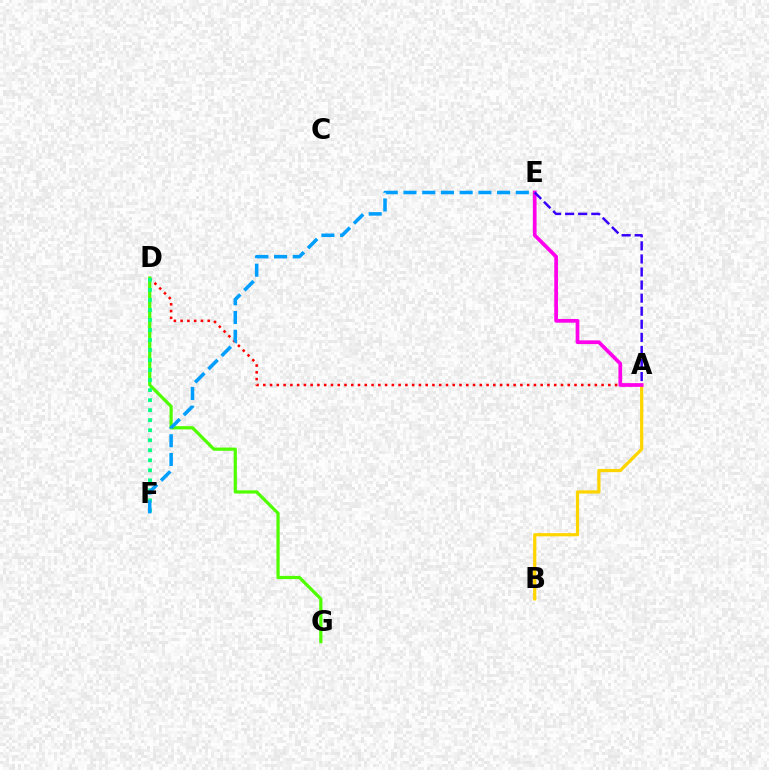{('A', 'D'): [{'color': '#ff0000', 'line_style': 'dotted', 'thickness': 1.84}], ('D', 'G'): [{'color': '#4fff00', 'line_style': 'solid', 'thickness': 2.32}], ('A', 'B'): [{'color': '#ffd500', 'line_style': 'solid', 'thickness': 2.32}], ('D', 'F'): [{'color': '#00ff86', 'line_style': 'dotted', 'thickness': 2.72}], ('A', 'E'): [{'color': '#ff00ed', 'line_style': 'solid', 'thickness': 2.67}, {'color': '#3700ff', 'line_style': 'dashed', 'thickness': 1.78}], ('E', 'F'): [{'color': '#009eff', 'line_style': 'dashed', 'thickness': 2.54}]}